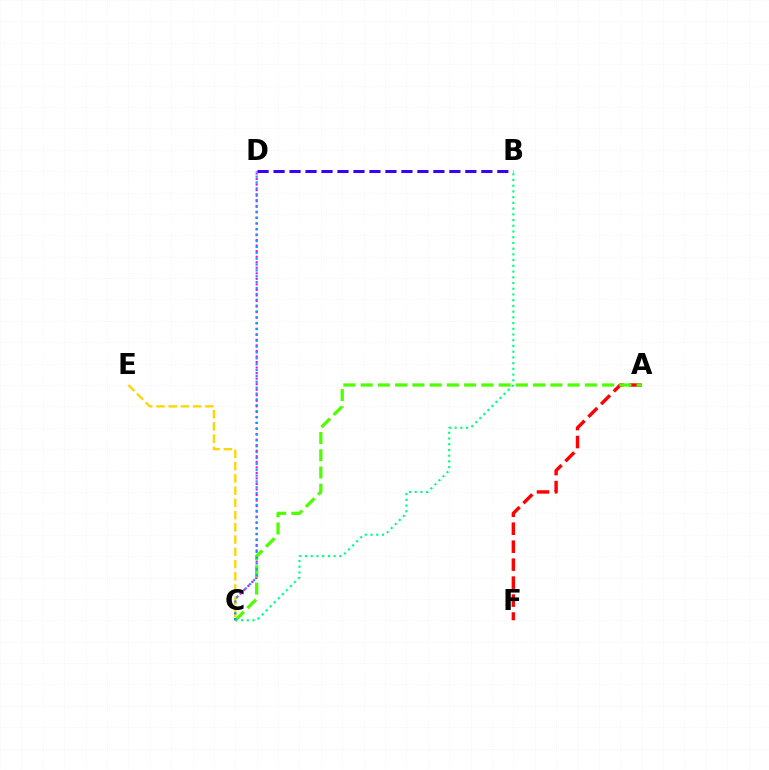{('A', 'F'): [{'color': '#ff0000', 'line_style': 'dashed', 'thickness': 2.44}], ('C', 'D'): [{'color': '#ff00ed', 'line_style': 'dotted', 'thickness': 1.51}, {'color': '#009eff', 'line_style': 'dotted', 'thickness': 1.59}], ('A', 'C'): [{'color': '#4fff00', 'line_style': 'dashed', 'thickness': 2.34}], ('B', 'C'): [{'color': '#00ff86', 'line_style': 'dotted', 'thickness': 1.55}], ('C', 'E'): [{'color': '#ffd500', 'line_style': 'dashed', 'thickness': 1.66}], ('B', 'D'): [{'color': '#3700ff', 'line_style': 'dashed', 'thickness': 2.17}]}